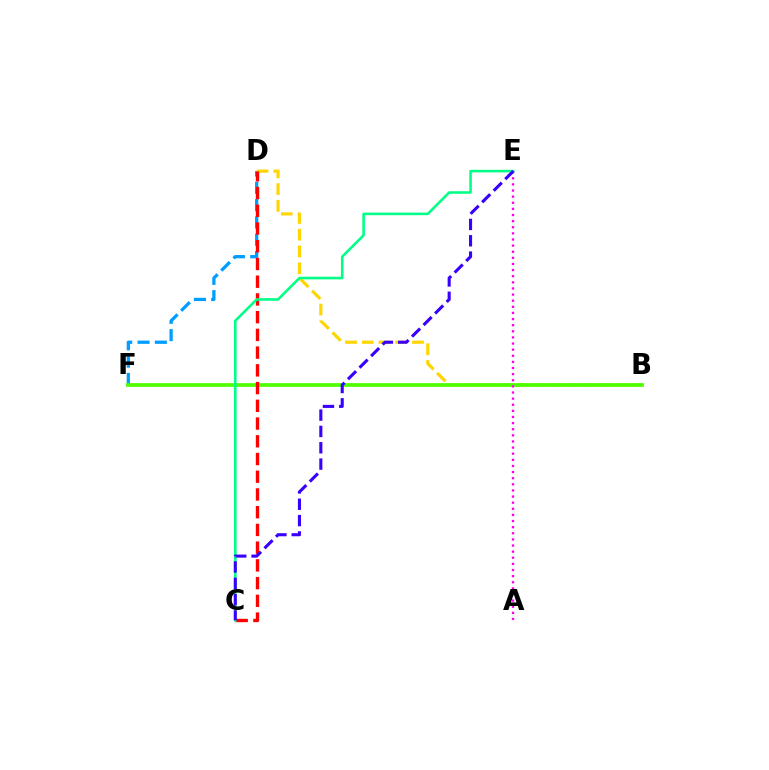{('D', 'F'): [{'color': '#009eff', 'line_style': 'dashed', 'thickness': 2.35}], ('B', 'D'): [{'color': '#ffd500', 'line_style': 'dashed', 'thickness': 2.28}], ('B', 'F'): [{'color': '#4fff00', 'line_style': 'solid', 'thickness': 2.68}], ('A', 'E'): [{'color': '#ff00ed', 'line_style': 'dotted', 'thickness': 1.66}], ('C', 'D'): [{'color': '#ff0000', 'line_style': 'dashed', 'thickness': 2.41}], ('C', 'E'): [{'color': '#00ff86', 'line_style': 'solid', 'thickness': 1.86}, {'color': '#3700ff', 'line_style': 'dashed', 'thickness': 2.22}]}